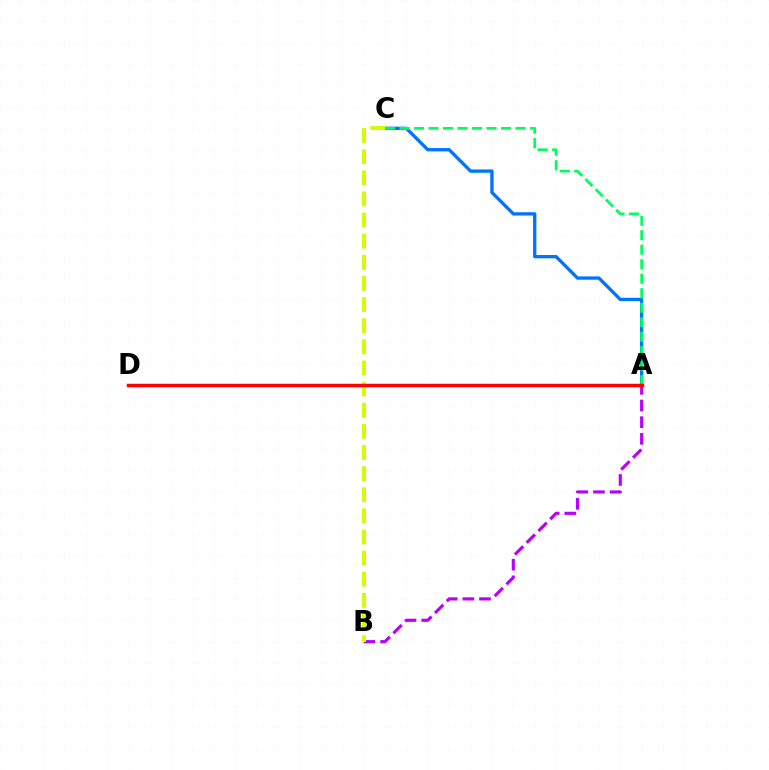{('A', 'B'): [{'color': '#b900ff', 'line_style': 'dashed', 'thickness': 2.26}], ('A', 'C'): [{'color': '#0074ff', 'line_style': 'solid', 'thickness': 2.39}, {'color': '#00ff5c', 'line_style': 'dashed', 'thickness': 1.97}], ('B', 'C'): [{'color': '#d1ff00', 'line_style': 'dashed', 'thickness': 2.87}], ('A', 'D'): [{'color': '#ff0000', 'line_style': 'solid', 'thickness': 2.49}]}